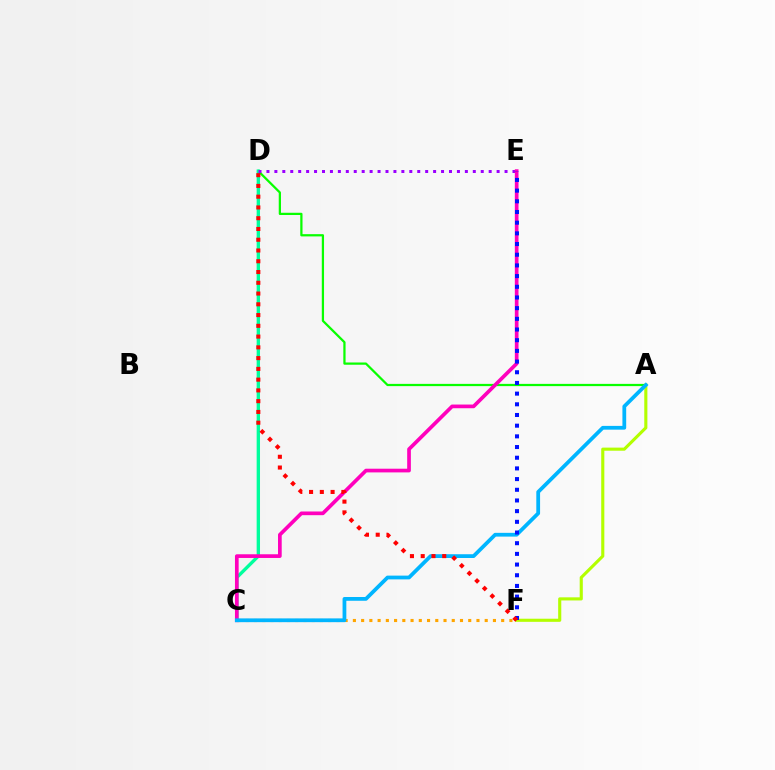{('A', 'D'): [{'color': '#08ff00', 'line_style': 'solid', 'thickness': 1.62}], ('C', 'D'): [{'color': '#00ff9d', 'line_style': 'solid', 'thickness': 2.41}], ('D', 'E'): [{'color': '#9b00ff', 'line_style': 'dotted', 'thickness': 2.16}], ('A', 'F'): [{'color': '#b3ff00', 'line_style': 'solid', 'thickness': 2.24}], ('C', 'F'): [{'color': '#ffa500', 'line_style': 'dotted', 'thickness': 2.24}], ('C', 'E'): [{'color': '#ff00bd', 'line_style': 'solid', 'thickness': 2.66}], ('A', 'C'): [{'color': '#00b5ff', 'line_style': 'solid', 'thickness': 2.71}], ('E', 'F'): [{'color': '#0010ff', 'line_style': 'dotted', 'thickness': 2.9}], ('D', 'F'): [{'color': '#ff0000', 'line_style': 'dotted', 'thickness': 2.92}]}